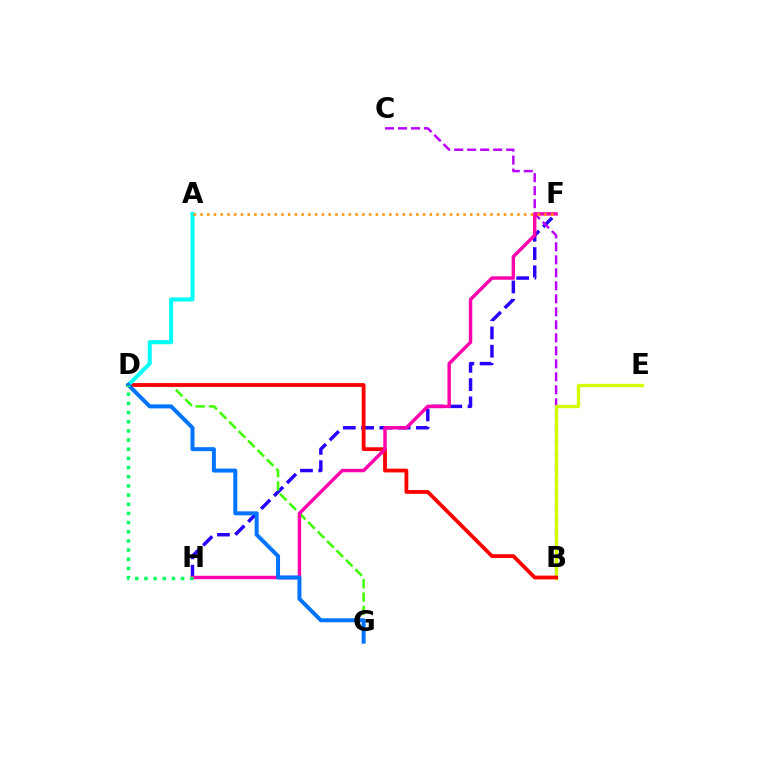{('F', 'H'): [{'color': '#2500ff', 'line_style': 'dashed', 'thickness': 2.48}, {'color': '#ff00ac', 'line_style': 'solid', 'thickness': 2.46}], ('B', 'C'): [{'color': '#b900ff', 'line_style': 'dashed', 'thickness': 1.77}], ('B', 'E'): [{'color': '#d1ff00', 'line_style': 'solid', 'thickness': 2.41}], ('D', 'G'): [{'color': '#3dff00', 'line_style': 'dashed', 'thickness': 1.81}, {'color': '#0074ff', 'line_style': 'solid', 'thickness': 2.86}], ('B', 'D'): [{'color': '#ff0000', 'line_style': 'solid', 'thickness': 2.73}], ('A', 'D'): [{'color': '#00fff6', 'line_style': 'solid', 'thickness': 2.89}], ('A', 'F'): [{'color': '#ff9400', 'line_style': 'dotted', 'thickness': 1.83}], ('D', 'H'): [{'color': '#00ff5c', 'line_style': 'dotted', 'thickness': 2.49}]}